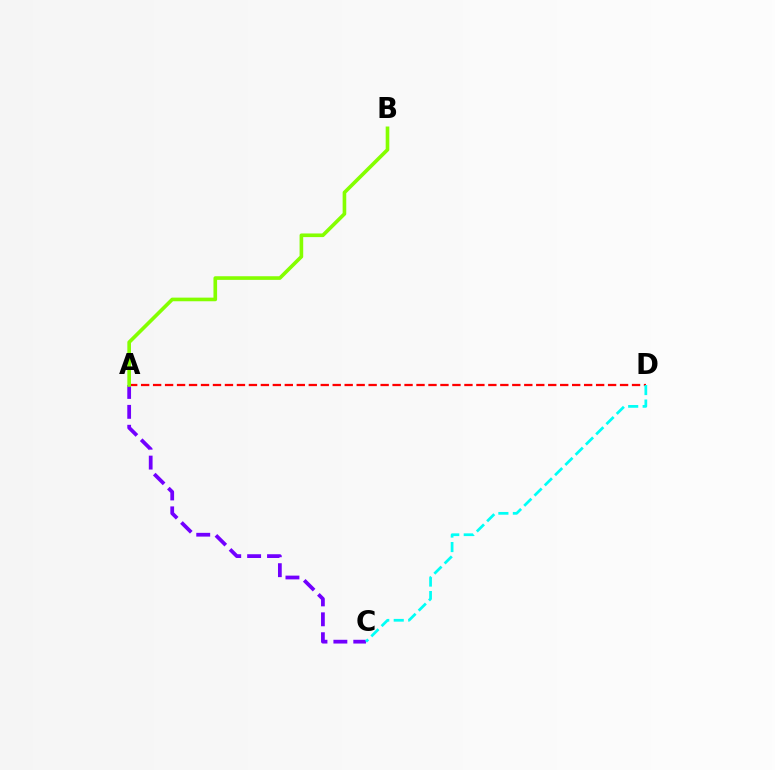{('A', 'D'): [{'color': '#ff0000', 'line_style': 'dashed', 'thickness': 1.63}], ('A', 'C'): [{'color': '#7200ff', 'line_style': 'dashed', 'thickness': 2.7}], ('C', 'D'): [{'color': '#00fff6', 'line_style': 'dashed', 'thickness': 1.97}], ('A', 'B'): [{'color': '#84ff00', 'line_style': 'solid', 'thickness': 2.62}]}